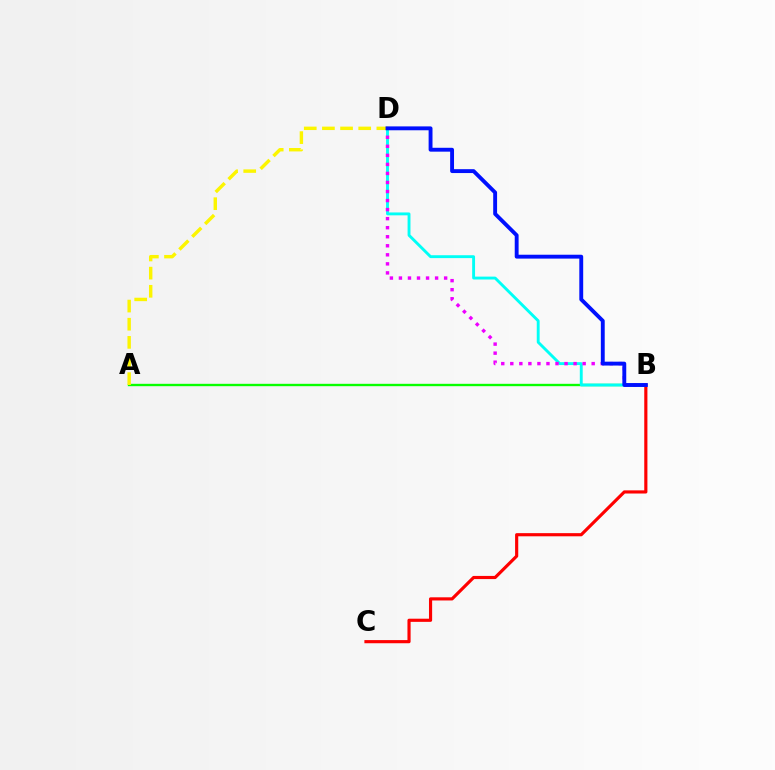{('A', 'B'): [{'color': '#08ff00', 'line_style': 'solid', 'thickness': 1.7}], ('B', 'D'): [{'color': '#00fff6', 'line_style': 'solid', 'thickness': 2.07}, {'color': '#ee00ff', 'line_style': 'dotted', 'thickness': 2.46}, {'color': '#0010ff', 'line_style': 'solid', 'thickness': 2.79}], ('B', 'C'): [{'color': '#ff0000', 'line_style': 'solid', 'thickness': 2.27}], ('A', 'D'): [{'color': '#fcf500', 'line_style': 'dashed', 'thickness': 2.47}]}